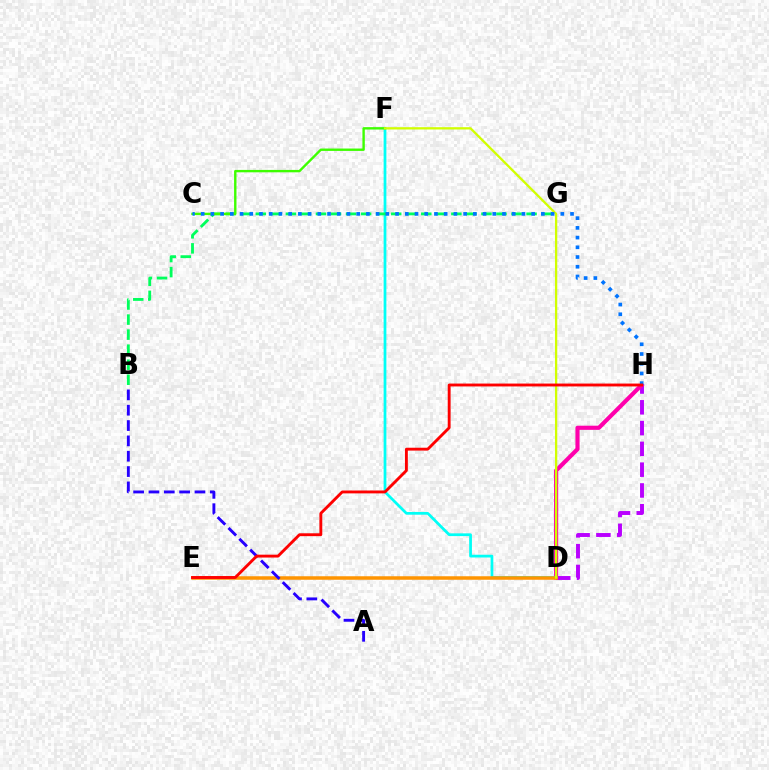{('D', 'H'): [{'color': '#b900ff', 'line_style': 'dashed', 'thickness': 2.82}, {'color': '#ff00ac', 'line_style': 'solid', 'thickness': 2.99}], ('D', 'F'): [{'color': '#00fff6', 'line_style': 'solid', 'thickness': 1.98}, {'color': '#d1ff00', 'line_style': 'solid', 'thickness': 1.65}], ('B', 'G'): [{'color': '#00ff5c', 'line_style': 'dashed', 'thickness': 2.04}], ('C', 'F'): [{'color': '#3dff00', 'line_style': 'solid', 'thickness': 1.72}], ('D', 'E'): [{'color': '#ff9400', 'line_style': 'solid', 'thickness': 2.52}], ('A', 'B'): [{'color': '#2500ff', 'line_style': 'dashed', 'thickness': 2.08}], ('C', 'H'): [{'color': '#0074ff', 'line_style': 'dotted', 'thickness': 2.64}], ('E', 'H'): [{'color': '#ff0000', 'line_style': 'solid', 'thickness': 2.07}]}